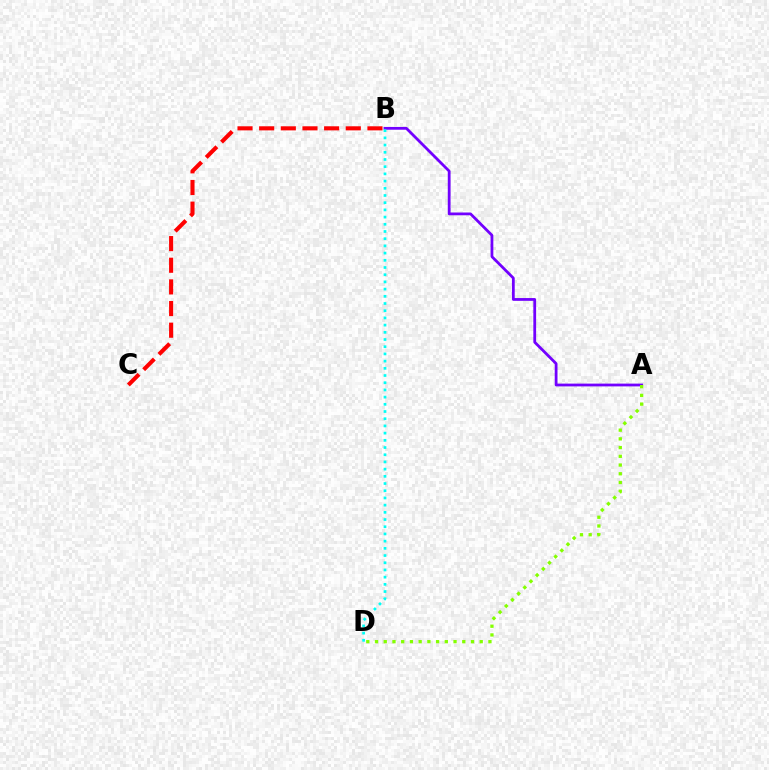{('A', 'B'): [{'color': '#7200ff', 'line_style': 'solid', 'thickness': 2.0}], ('B', 'D'): [{'color': '#00fff6', 'line_style': 'dotted', 'thickness': 1.96}], ('A', 'D'): [{'color': '#84ff00', 'line_style': 'dotted', 'thickness': 2.37}], ('B', 'C'): [{'color': '#ff0000', 'line_style': 'dashed', 'thickness': 2.94}]}